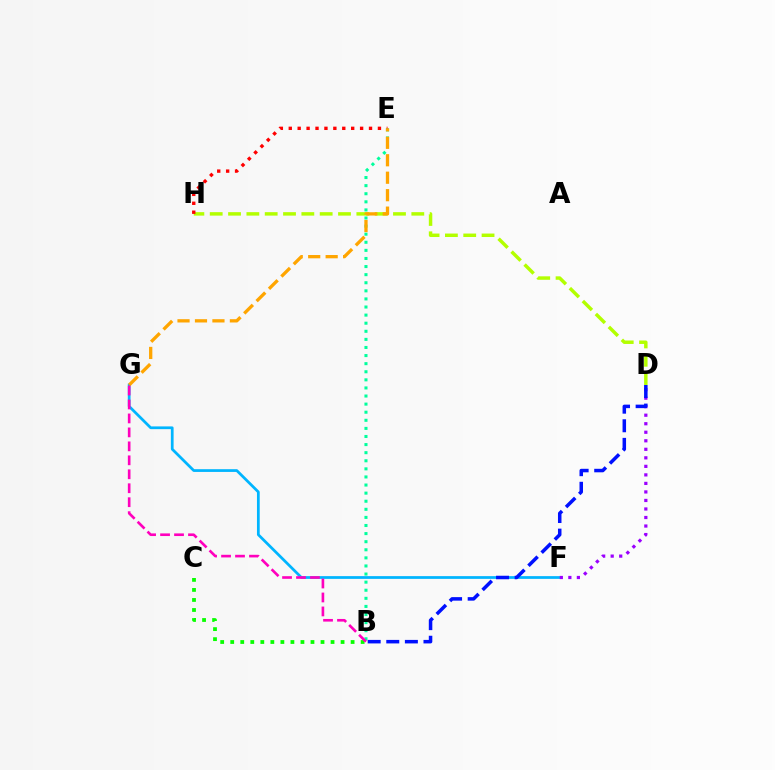{('B', 'C'): [{'color': '#08ff00', 'line_style': 'dotted', 'thickness': 2.73}], ('F', 'G'): [{'color': '#00b5ff', 'line_style': 'solid', 'thickness': 1.98}], ('D', 'F'): [{'color': '#9b00ff', 'line_style': 'dotted', 'thickness': 2.32}], ('B', 'E'): [{'color': '#00ff9d', 'line_style': 'dotted', 'thickness': 2.2}], ('B', 'D'): [{'color': '#0010ff', 'line_style': 'dashed', 'thickness': 2.53}], ('D', 'H'): [{'color': '#b3ff00', 'line_style': 'dashed', 'thickness': 2.49}], ('E', 'H'): [{'color': '#ff0000', 'line_style': 'dotted', 'thickness': 2.42}], ('E', 'G'): [{'color': '#ffa500', 'line_style': 'dashed', 'thickness': 2.37}], ('B', 'G'): [{'color': '#ff00bd', 'line_style': 'dashed', 'thickness': 1.9}]}